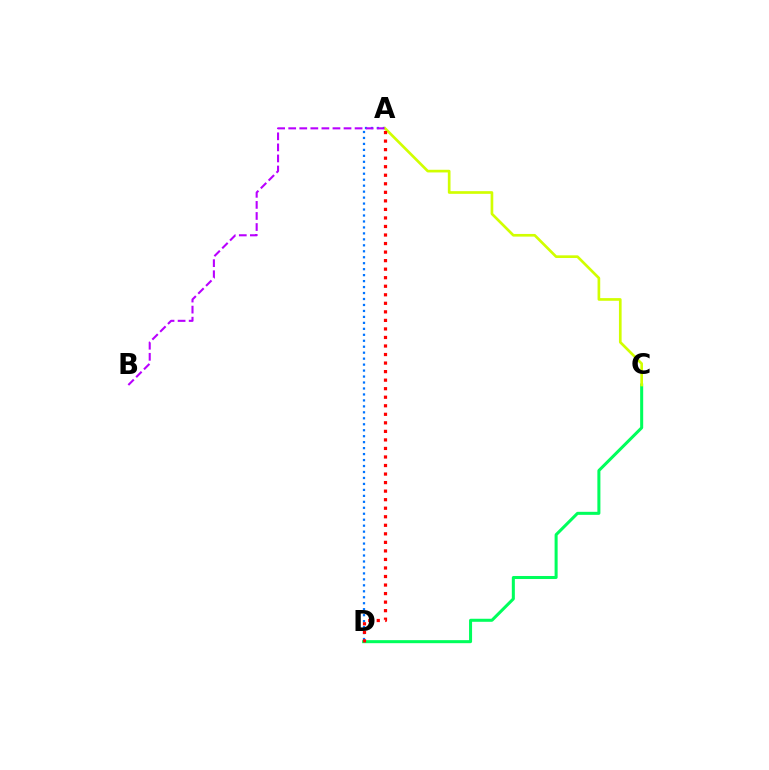{('C', 'D'): [{'color': '#00ff5c', 'line_style': 'solid', 'thickness': 2.18}], ('A', 'D'): [{'color': '#0074ff', 'line_style': 'dotted', 'thickness': 1.62}, {'color': '#ff0000', 'line_style': 'dotted', 'thickness': 2.32}], ('A', 'C'): [{'color': '#d1ff00', 'line_style': 'solid', 'thickness': 1.92}], ('A', 'B'): [{'color': '#b900ff', 'line_style': 'dashed', 'thickness': 1.5}]}